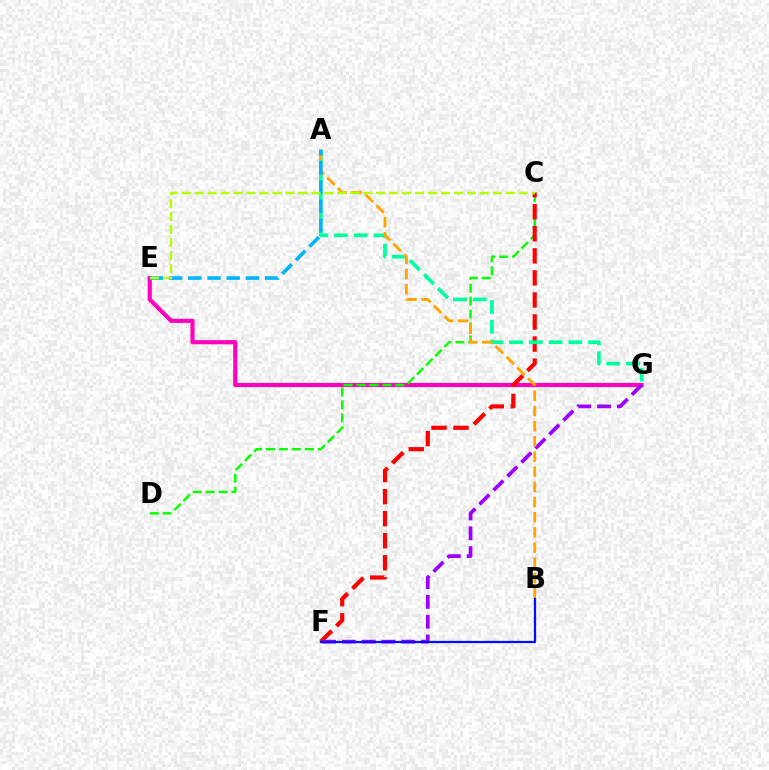{('E', 'G'): [{'color': '#ff00bd', 'line_style': 'solid', 'thickness': 2.98}], ('C', 'D'): [{'color': '#08ff00', 'line_style': 'dashed', 'thickness': 1.76}], ('C', 'F'): [{'color': '#ff0000', 'line_style': 'dashed', 'thickness': 3.0}], ('A', 'G'): [{'color': '#00ff9d', 'line_style': 'dashed', 'thickness': 2.68}], ('F', 'G'): [{'color': '#9b00ff', 'line_style': 'dashed', 'thickness': 2.69}], ('A', 'B'): [{'color': '#ffa500', 'line_style': 'dashed', 'thickness': 2.06}], ('B', 'F'): [{'color': '#0010ff', 'line_style': 'solid', 'thickness': 1.61}], ('A', 'E'): [{'color': '#00b5ff', 'line_style': 'dashed', 'thickness': 2.61}], ('C', 'E'): [{'color': '#b3ff00', 'line_style': 'dashed', 'thickness': 1.76}]}